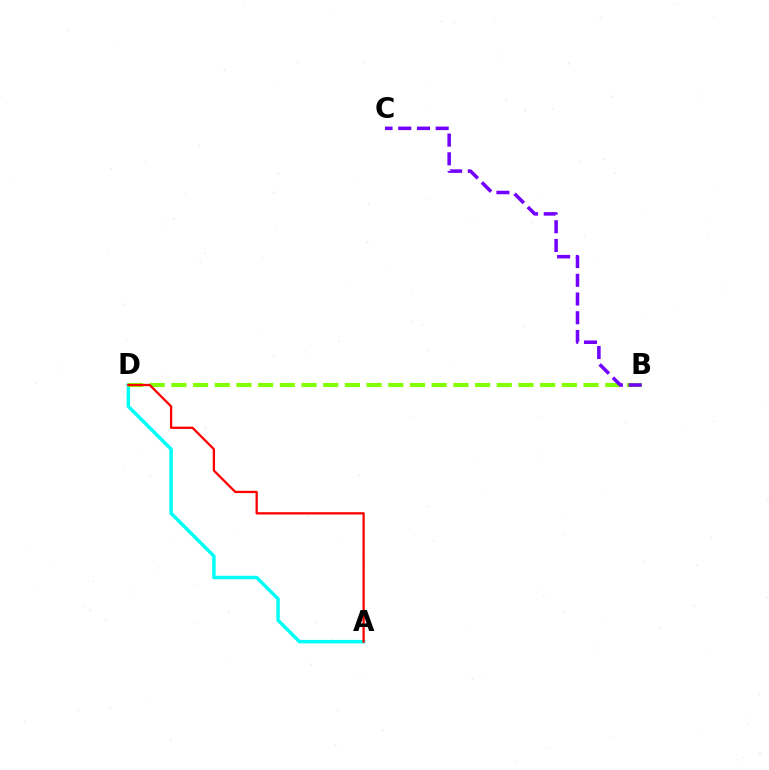{('A', 'D'): [{'color': '#00fff6', 'line_style': 'solid', 'thickness': 2.49}, {'color': '#ff0000', 'line_style': 'solid', 'thickness': 1.65}], ('B', 'D'): [{'color': '#84ff00', 'line_style': 'dashed', 'thickness': 2.95}], ('B', 'C'): [{'color': '#7200ff', 'line_style': 'dashed', 'thickness': 2.54}]}